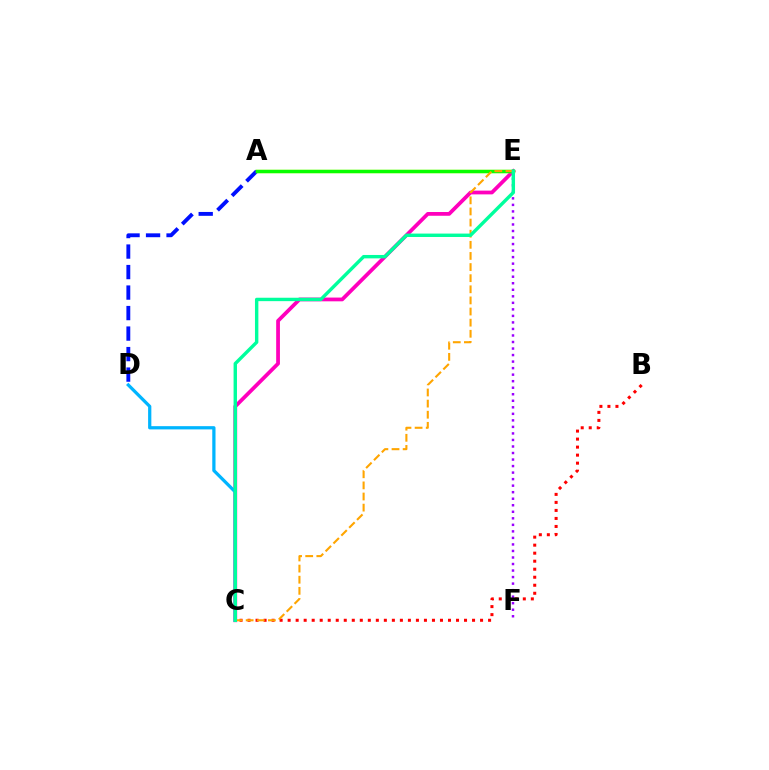{('A', 'D'): [{'color': '#0010ff', 'line_style': 'dashed', 'thickness': 2.79}], ('C', 'E'): [{'color': '#ff00bd', 'line_style': 'solid', 'thickness': 2.71}, {'color': '#ffa500', 'line_style': 'dashed', 'thickness': 1.51}, {'color': '#00ff9d', 'line_style': 'solid', 'thickness': 2.45}], ('C', 'D'): [{'color': '#00b5ff', 'line_style': 'solid', 'thickness': 2.33}], ('A', 'E'): [{'color': '#b3ff00', 'line_style': 'solid', 'thickness': 2.43}, {'color': '#08ff00', 'line_style': 'solid', 'thickness': 2.43}], ('B', 'C'): [{'color': '#ff0000', 'line_style': 'dotted', 'thickness': 2.18}], ('E', 'F'): [{'color': '#9b00ff', 'line_style': 'dotted', 'thickness': 1.77}]}